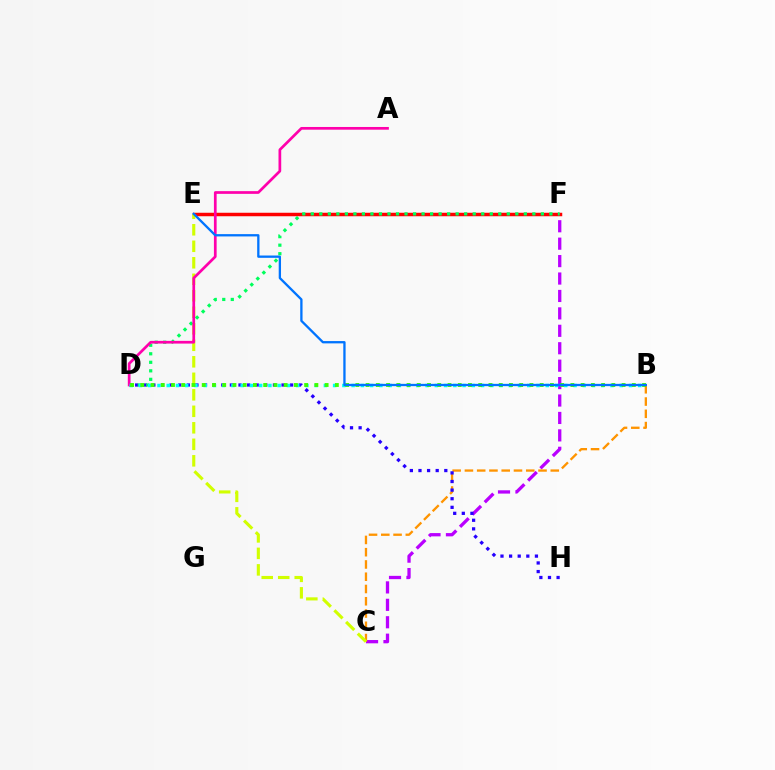{('C', 'F'): [{'color': '#b900ff', 'line_style': 'dashed', 'thickness': 2.37}], ('E', 'F'): [{'color': '#ff0000', 'line_style': 'solid', 'thickness': 2.51}], ('B', 'C'): [{'color': '#ff9400', 'line_style': 'dashed', 'thickness': 1.67}], ('C', 'E'): [{'color': '#d1ff00', 'line_style': 'dashed', 'thickness': 2.24}], ('D', 'H'): [{'color': '#2500ff', 'line_style': 'dotted', 'thickness': 2.34}], ('D', 'F'): [{'color': '#00ff5c', 'line_style': 'dotted', 'thickness': 2.32}], ('A', 'D'): [{'color': '#ff00ac', 'line_style': 'solid', 'thickness': 1.95}], ('B', 'D'): [{'color': '#00fff6', 'line_style': 'dotted', 'thickness': 2.51}, {'color': '#3dff00', 'line_style': 'dotted', 'thickness': 2.78}], ('B', 'E'): [{'color': '#0074ff', 'line_style': 'solid', 'thickness': 1.66}]}